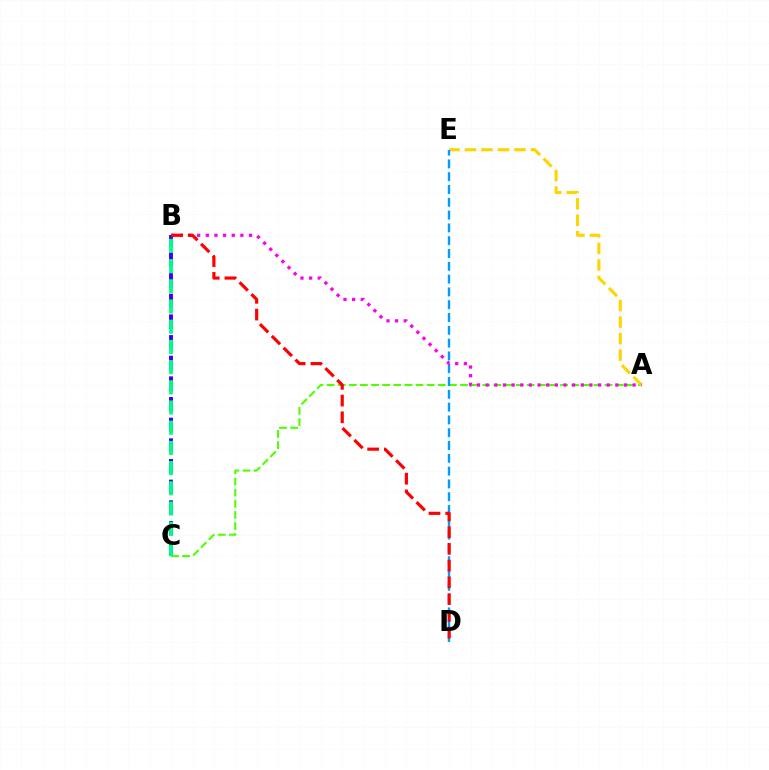{('A', 'C'): [{'color': '#4fff00', 'line_style': 'dashed', 'thickness': 1.51}], ('A', 'E'): [{'color': '#ffd500', 'line_style': 'dashed', 'thickness': 2.24}], ('D', 'E'): [{'color': '#009eff', 'line_style': 'dashed', 'thickness': 1.74}], ('B', 'C'): [{'color': '#3700ff', 'line_style': 'dashed', 'thickness': 2.81}, {'color': '#00ff86', 'line_style': 'dashed', 'thickness': 2.74}], ('A', 'B'): [{'color': '#ff00ed', 'line_style': 'dotted', 'thickness': 2.35}], ('B', 'D'): [{'color': '#ff0000', 'line_style': 'dashed', 'thickness': 2.27}]}